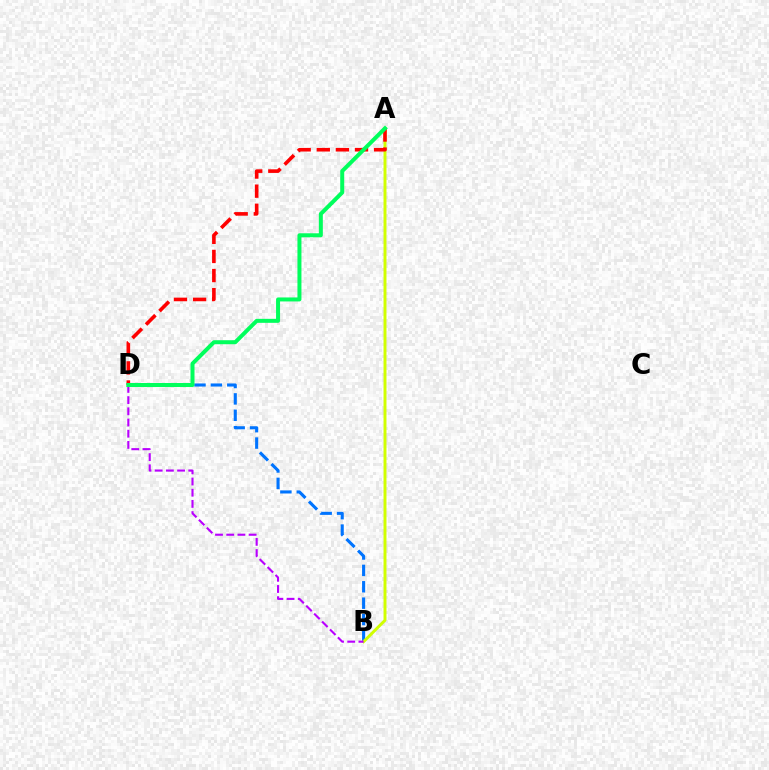{('B', 'D'): [{'color': '#0074ff', 'line_style': 'dashed', 'thickness': 2.23}, {'color': '#b900ff', 'line_style': 'dashed', 'thickness': 1.52}], ('A', 'B'): [{'color': '#d1ff00', 'line_style': 'solid', 'thickness': 2.12}], ('A', 'D'): [{'color': '#ff0000', 'line_style': 'dashed', 'thickness': 2.6}, {'color': '#00ff5c', 'line_style': 'solid', 'thickness': 2.88}]}